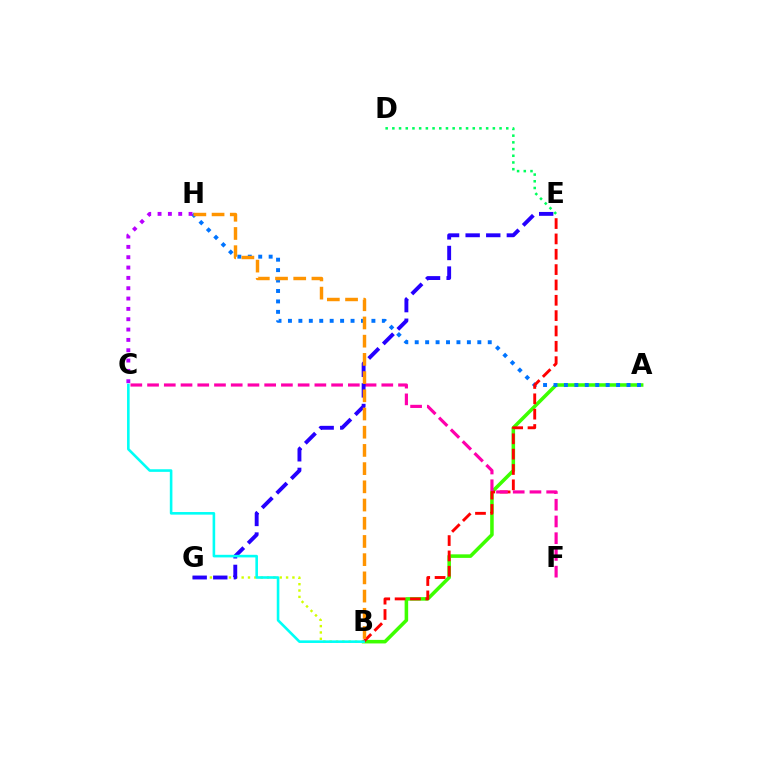{('A', 'B'): [{'color': '#3dff00', 'line_style': 'solid', 'thickness': 2.55}], ('A', 'H'): [{'color': '#0074ff', 'line_style': 'dotted', 'thickness': 2.83}], ('B', 'G'): [{'color': '#d1ff00', 'line_style': 'dotted', 'thickness': 1.72}], ('C', 'H'): [{'color': '#b900ff', 'line_style': 'dotted', 'thickness': 2.81}], ('B', 'E'): [{'color': '#ff0000', 'line_style': 'dashed', 'thickness': 2.08}], ('C', 'F'): [{'color': '#ff00ac', 'line_style': 'dashed', 'thickness': 2.27}], ('E', 'G'): [{'color': '#2500ff', 'line_style': 'dashed', 'thickness': 2.8}], ('B', 'H'): [{'color': '#ff9400', 'line_style': 'dashed', 'thickness': 2.47}], ('D', 'E'): [{'color': '#00ff5c', 'line_style': 'dotted', 'thickness': 1.82}], ('B', 'C'): [{'color': '#00fff6', 'line_style': 'solid', 'thickness': 1.87}]}